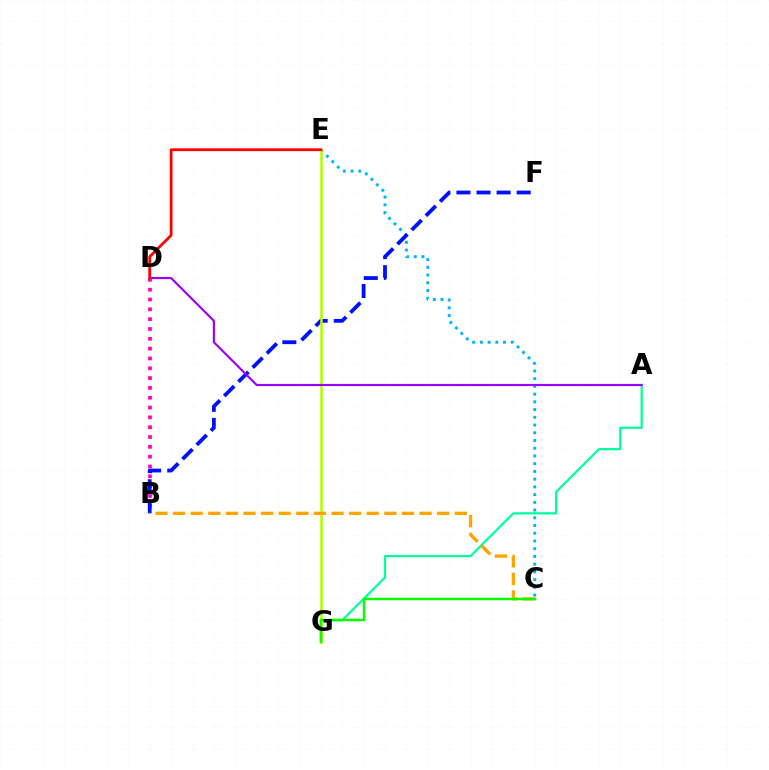{('B', 'D'): [{'color': '#ff00bd', 'line_style': 'dotted', 'thickness': 2.67}], ('C', 'E'): [{'color': '#00b5ff', 'line_style': 'dotted', 'thickness': 2.1}], ('B', 'F'): [{'color': '#0010ff', 'line_style': 'dashed', 'thickness': 2.73}], ('E', 'G'): [{'color': '#b3ff00', 'line_style': 'solid', 'thickness': 1.84}], ('A', 'G'): [{'color': '#00ff9d', 'line_style': 'solid', 'thickness': 1.61}], ('A', 'D'): [{'color': '#9b00ff', 'line_style': 'solid', 'thickness': 1.55}], ('B', 'C'): [{'color': '#ffa500', 'line_style': 'dashed', 'thickness': 2.39}], ('D', 'E'): [{'color': '#ff0000', 'line_style': 'solid', 'thickness': 2.01}], ('C', 'G'): [{'color': '#08ff00', 'line_style': 'solid', 'thickness': 1.78}]}